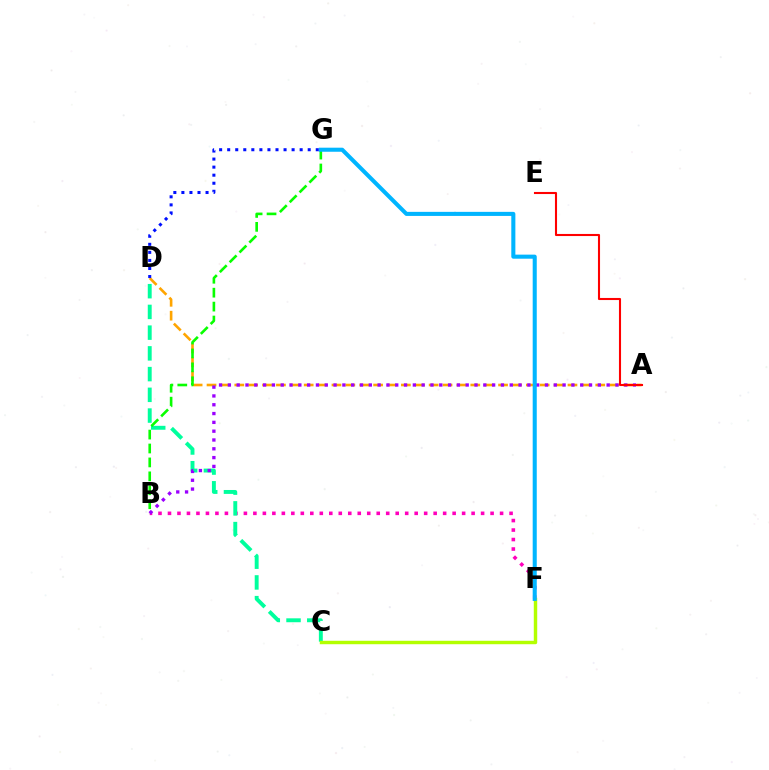{('B', 'F'): [{'color': '#ff00bd', 'line_style': 'dotted', 'thickness': 2.58}], ('C', 'D'): [{'color': '#00ff9d', 'line_style': 'dashed', 'thickness': 2.82}], ('A', 'D'): [{'color': '#ffa500', 'line_style': 'dashed', 'thickness': 1.89}], ('C', 'F'): [{'color': '#b3ff00', 'line_style': 'solid', 'thickness': 2.47}], ('B', 'G'): [{'color': '#08ff00', 'line_style': 'dashed', 'thickness': 1.89}], ('A', 'B'): [{'color': '#9b00ff', 'line_style': 'dotted', 'thickness': 2.39}], ('A', 'E'): [{'color': '#ff0000', 'line_style': 'solid', 'thickness': 1.51}], ('F', 'G'): [{'color': '#00b5ff', 'line_style': 'solid', 'thickness': 2.93}], ('D', 'G'): [{'color': '#0010ff', 'line_style': 'dotted', 'thickness': 2.19}]}